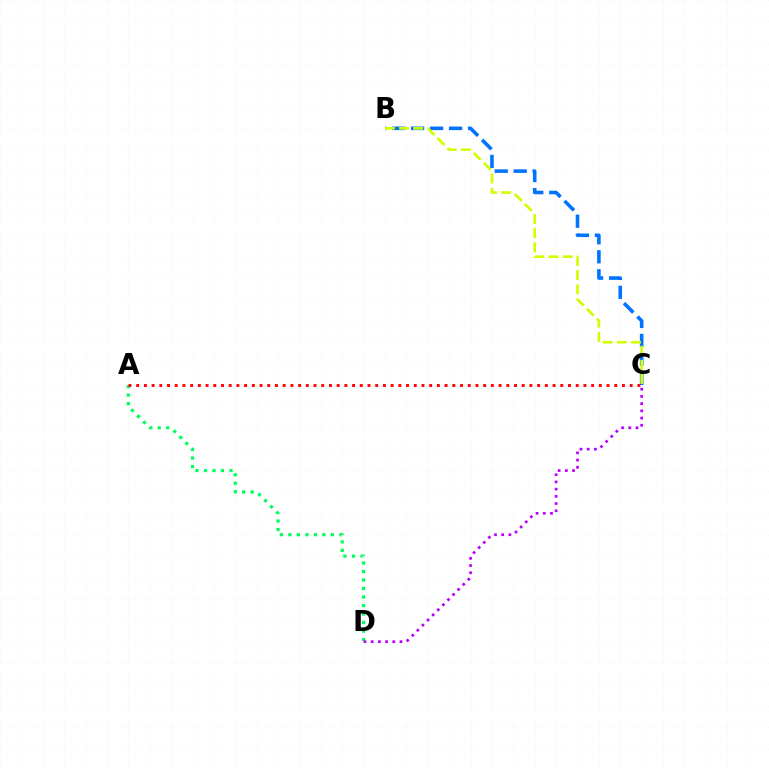{('B', 'C'): [{'color': '#0074ff', 'line_style': 'dashed', 'thickness': 2.58}, {'color': '#d1ff00', 'line_style': 'dashed', 'thickness': 1.92}], ('A', 'D'): [{'color': '#00ff5c', 'line_style': 'dotted', 'thickness': 2.31}], ('C', 'D'): [{'color': '#b900ff', 'line_style': 'dotted', 'thickness': 1.96}], ('A', 'C'): [{'color': '#ff0000', 'line_style': 'dotted', 'thickness': 2.1}]}